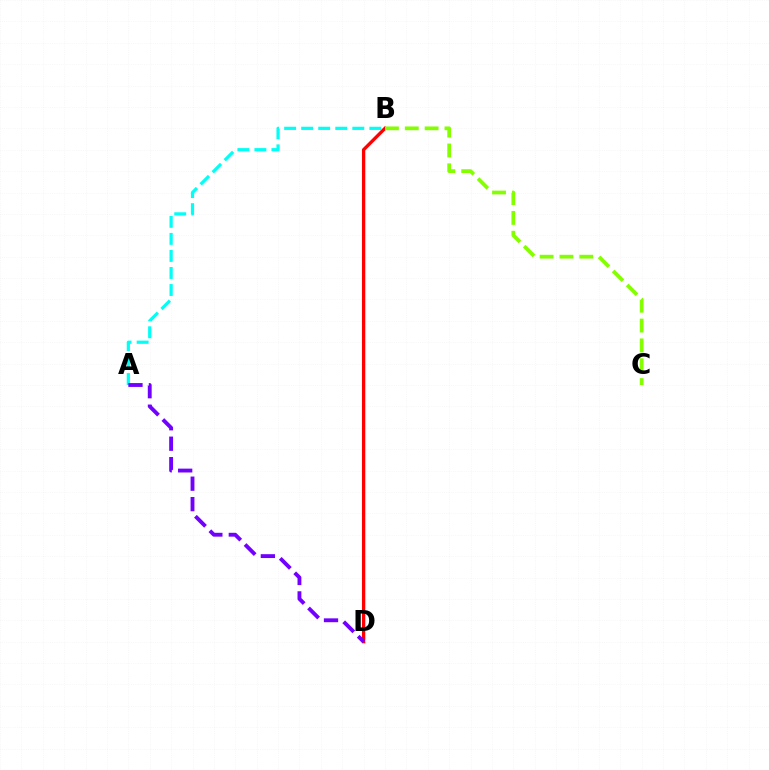{('B', 'D'): [{'color': '#ff0000', 'line_style': 'solid', 'thickness': 2.39}], ('A', 'B'): [{'color': '#00fff6', 'line_style': 'dashed', 'thickness': 2.32}], ('B', 'C'): [{'color': '#84ff00', 'line_style': 'dashed', 'thickness': 2.7}], ('A', 'D'): [{'color': '#7200ff', 'line_style': 'dashed', 'thickness': 2.78}]}